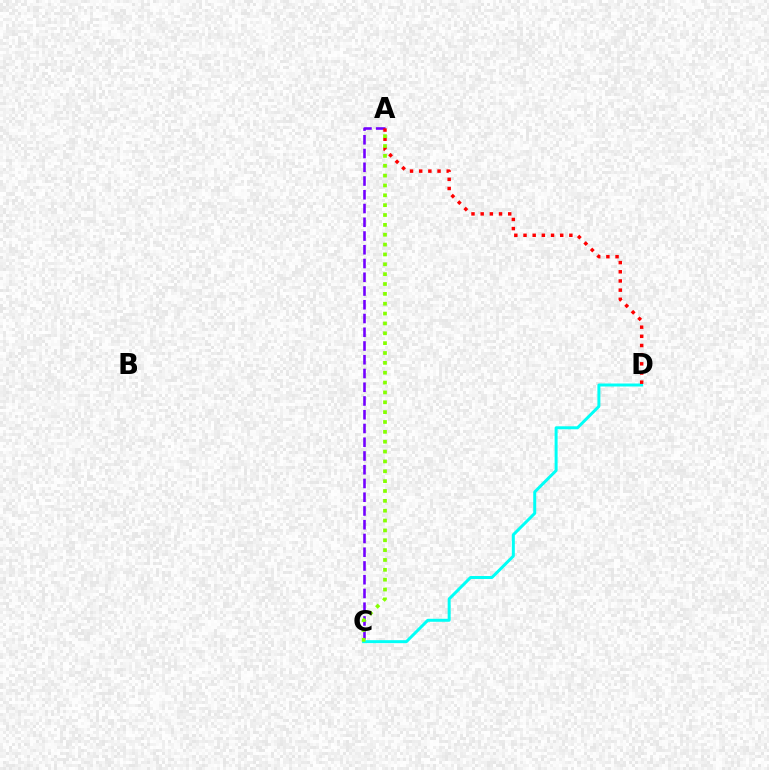{('A', 'C'): [{'color': '#7200ff', 'line_style': 'dashed', 'thickness': 1.87}, {'color': '#84ff00', 'line_style': 'dotted', 'thickness': 2.68}], ('C', 'D'): [{'color': '#00fff6', 'line_style': 'solid', 'thickness': 2.15}], ('A', 'D'): [{'color': '#ff0000', 'line_style': 'dotted', 'thickness': 2.49}]}